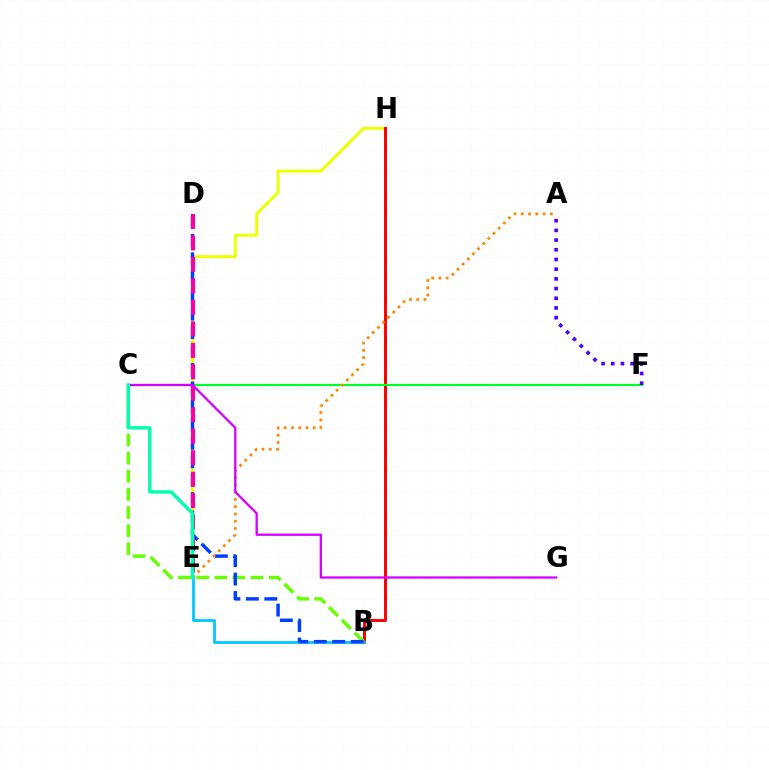{('E', 'H'): [{'color': '#eeff00', 'line_style': 'solid', 'thickness': 2.12}], ('B', 'H'): [{'color': '#ff0000', 'line_style': 'solid', 'thickness': 2.13}], ('B', 'E'): [{'color': '#00c7ff', 'line_style': 'solid', 'thickness': 2.0}], ('C', 'F'): [{'color': '#00ff27', 'line_style': 'solid', 'thickness': 1.56}], ('B', 'C'): [{'color': '#66ff00', 'line_style': 'dashed', 'thickness': 2.46}], ('B', 'D'): [{'color': '#003fff', 'line_style': 'dashed', 'thickness': 2.51}], ('A', 'E'): [{'color': '#ff8800', 'line_style': 'dotted', 'thickness': 1.97}], ('A', 'F'): [{'color': '#4f00ff', 'line_style': 'dotted', 'thickness': 2.63}], ('D', 'E'): [{'color': '#ff00a0', 'line_style': 'dashed', 'thickness': 2.92}], ('C', 'G'): [{'color': '#d600ff', 'line_style': 'solid', 'thickness': 1.65}], ('C', 'E'): [{'color': '#00ffaf', 'line_style': 'solid', 'thickness': 2.42}]}